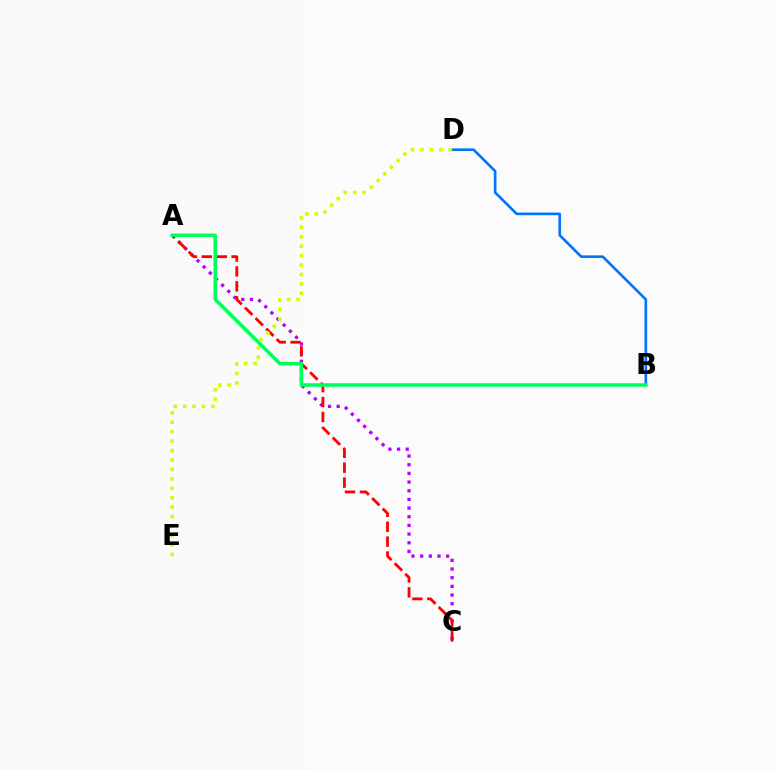{('A', 'C'): [{'color': '#b900ff', 'line_style': 'dotted', 'thickness': 2.36}, {'color': '#ff0000', 'line_style': 'dashed', 'thickness': 2.03}], ('B', 'D'): [{'color': '#0074ff', 'line_style': 'solid', 'thickness': 1.9}], ('A', 'B'): [{'color': '#00ff5c', 'line_style': 'solid', 'thickness': 2.56}], ('D', 'E'): [{'color': '#d1ff00', 'line_style': 'dotted', 'thickness': 2.56}]}